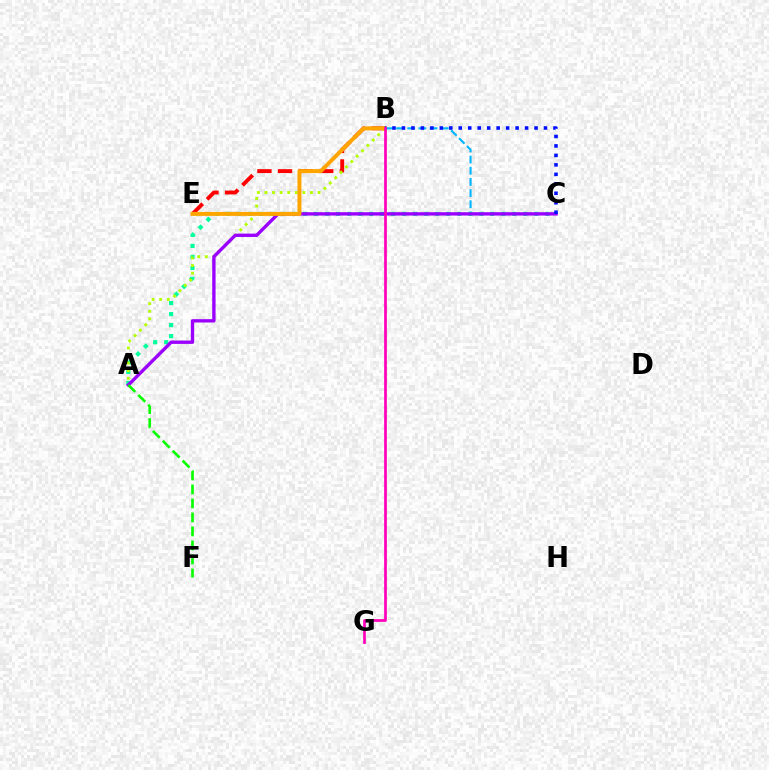{('B', 'C'): [{'color': '#00b5ff', 'line_style': 'dashed', 'thickness': 1.52}, {'color': '#0010ff', 'line_style': 'dotted', 'thickness': 2.57}], ('A', 'C'): [{'color': '#00ff9d', 'line_style': 'dotted', 'thickness': 2.99}, {'color': '#9b00ff', 'line_style': 'solid', 'thickness': 2.42}], ('B', 'E'): [{'color': '#ff0000', 'line_style': 'dashed', 'thickness': 2.8}, {'color': '#ffa500', 'line_style': 'solid', 'thickness': 2.86}], ('A', 'B'): [{'color': '#b3ff00', 'line_style': 'dotted', 'thickness': 2.06}], ('A', 'F'): [{'color': '#08ff00', 'line_style': 'dashed', 'thickness': 1.9}], ('B', 'G'): [{'color': '#ff00bd', 'line_style': 'solid', 'thickness': 1.96}]}